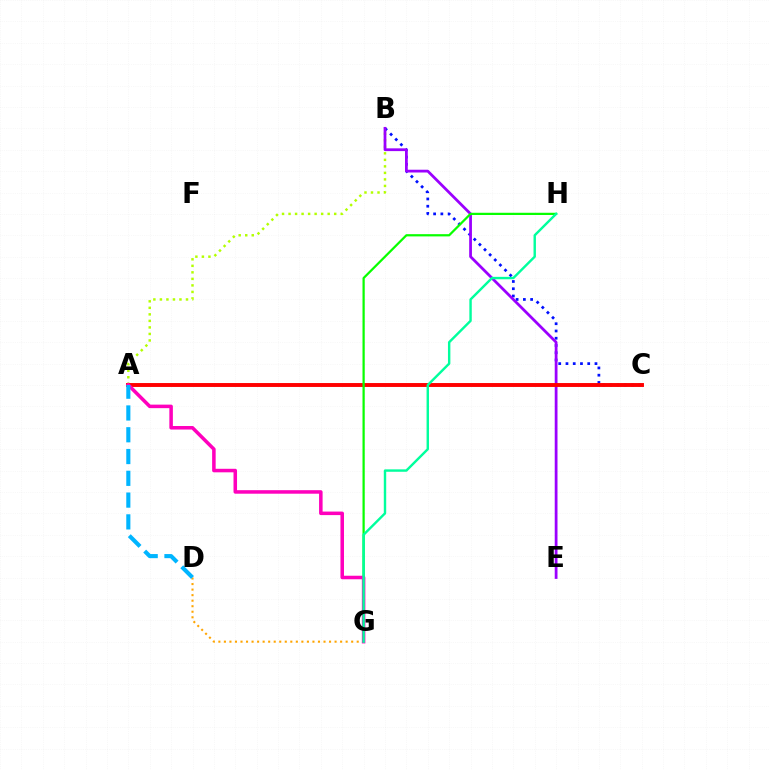{('B', 'C'): [{'color': '#0010ff', 'line_style': 'dotted', 'thickness': 1.97}], ('A', 'B'): [{'color': '#b3ff00', 'line_style': 'dotted', 'thickness': 1.77}], ('B', 'E'): [{'color': '#9b00ff', 'line_style': 'solid', 'thickness': 1.99}], ('D', 'G'): [{'color': '#ffa500', 'line_style': 'dotted', 'thickness': 1.5}], ('A', 'C'): [{'color': '#ff0000', 'line_style': 'solid', 'thickness': 2.81}], ('G', 'H'): [{'color': '#08ff00', 'line_style': 'solid', 'thickness': 1.61}, {'color': '#00ff9d', 'line_style': 'solid', 'thickness': 1.74}], ('A', 'G'): [{'color': '#ff00bd', 'line_style': 'solid', 'thickness': 2.54}], ('A', 'D'): [{'color': '#00b5ff', 'line_style': 'dashed', 'thickness': 2.96}]}